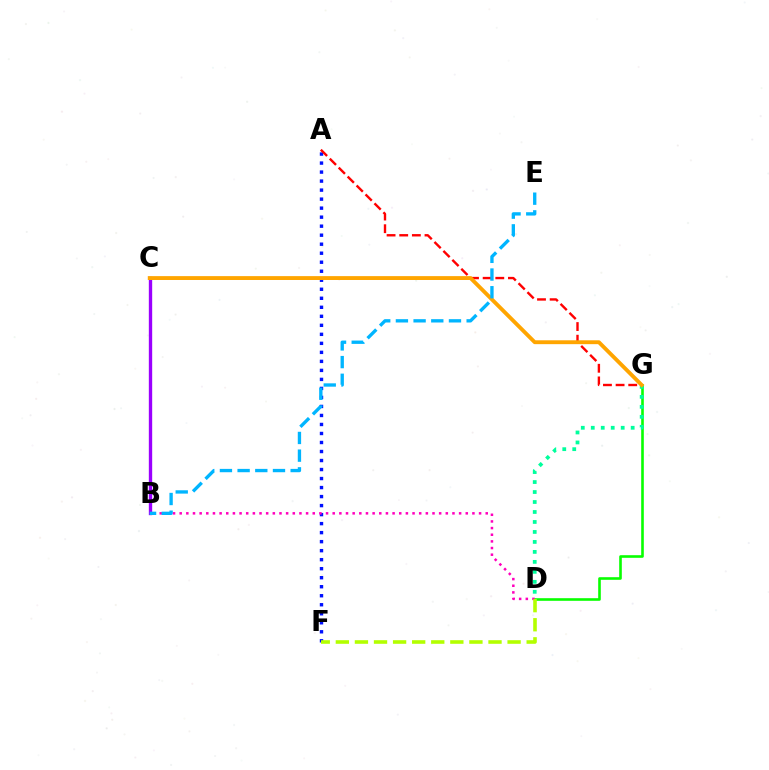{('A', 'F'): [{'color': '#0010ff', 'line_style': 'dotted', 'thickness': 2.45}], ('D', 'G'): [{'color': '#08ff00', 'line_style': 'solid', 'thickness': 1.88}, {'color': '#00ff9d', 'line_style': 'dotted', 'thickness': 2.71}], ('A', 'G'): [{'color': '#ff0000', 'line_style': 'dashed', 'thickness': 1.72}], ('B', 'C'): [{'color': '#9b00ff', 'line_style': 'solid', 'thickness': 2.41}], ('B', 'D'): [{'color': '#ff00bd', 'line_style': 'dotted', 'thickness': 1.81}], ('D', 'F'): [{'color': '#b3ff00', 'line_style': 'dashed', 'thickness': 2.59}], ('C', 'G'): [{'color': '#ffa500', 'line_style': 'solid', 'thickness': 2.79}], ('B', 'E'): [{'color': '#00b5ff', 'line_style': 'dashed', 'thickness': 2.4}]}